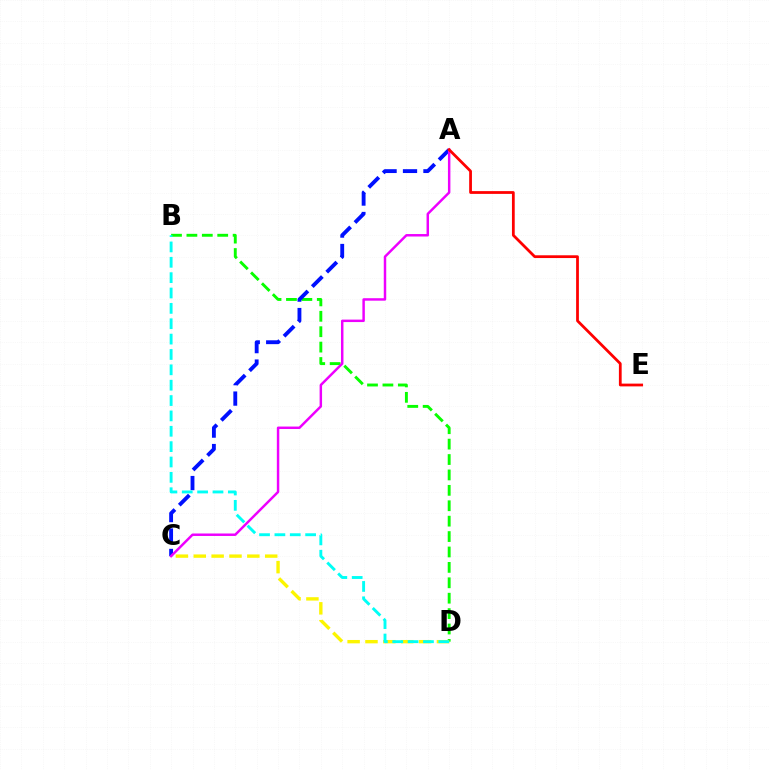{('B', 'D'): [{'color': '#08ff00', 'line_style': 'dashed', 'thickness': 2.09}, {'color': '#00fff6', 'line_style': 'dashed', 'thickness': 2.09}], ('A', 'C'): [{'color': '#0010ff', 'line_style': 'dashed', 'thickness': 2.78}, {'color': '#ee00ff', 'line_style': 'solid', 'thickness': 1.78}], ('C', 'D'): [{'color': '#fcf500', 'line_style': 'dashed', 'thickness': 2.43}], ('A', 'E'): [{'color': '#ff0000', 'line_style': 'solid', 'thickness': 1.99}]}